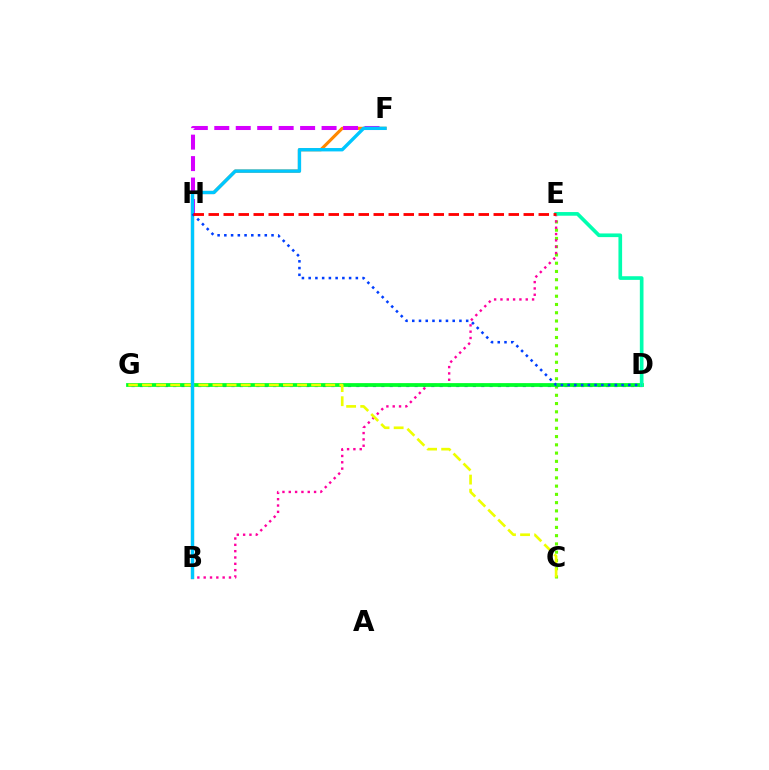{('C', 'E'): [{'color': '#66ff00', 'line_style': 'dotted', 'thickness': 2.24}], ('B', 'F'): [{'color': '#ff8800', 'line_style': 'solid', 'thickness': 2.25}, {'color': '#00c7ff', 'line_style': 'solid', 'thickness': 2.43}], ('D', 'G'): [{'color': '#4f00ff', 'line_style': 'dotted', 'thickness': 2.26}, {'color': '#00ff27', 'line_style': 'solid', 'thickness': 2.7}], ('F', 'H'): [{'color': '#d600ff', 'line_style': 'dashed', 'thickness': 2.92}], ('B', 'E'): [{'color': '#ff00a0', 'line_style': 'dotted', 'thickness': 1.72}], ('D', 'E'): [{'color': '#00ffaf', 'line_style': 'solid', 'thickness': 2.64}], ('C', 'G'): [{'color': '#eeff00', 'line_style': 'dashed', 'thickness': 1.91}], ('D', 'H'): [{'color': '#003fff', 'line_style': 'dotted', 'thickness': 1.83}], ('E', 'H'): [{'color': '#ff0000', 'line_style': 'dashed', 'thickness': 2.04}]}